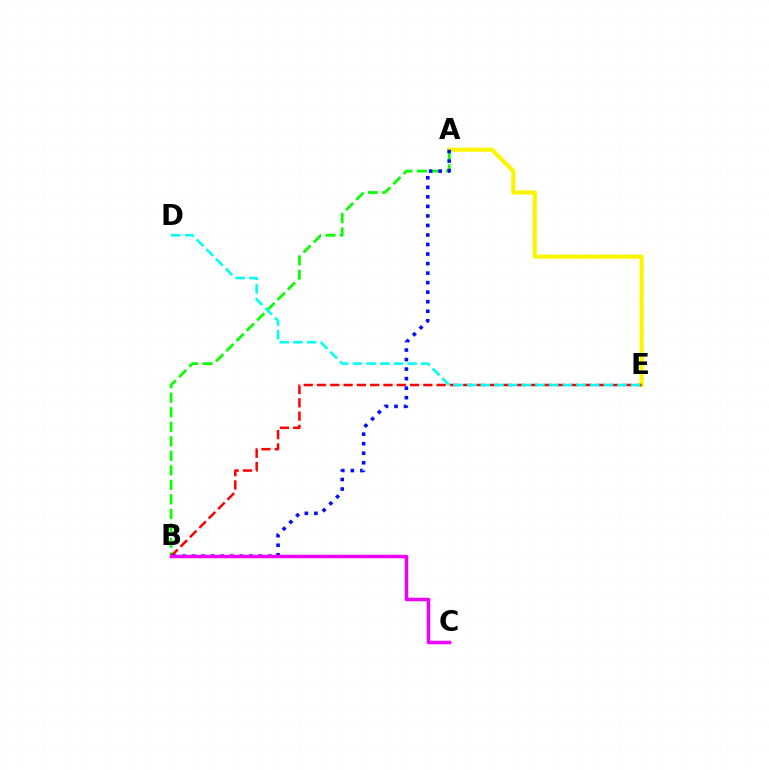{('A', 'B'): [{'color': '#08ff00', 'line_style': 'dashed', 'thickness': 1.97}, {'color': '#0010ff', 'line_style': 'dotted', 'thickness': 2.59}], ('A', 'E'): [{'color': '#fcf500', 'line_style': 'solid', 'thickness': 2.98}], ('B', 'E'): [{'color': '#ff0000', 'line_style': 'dashed', 'thickness': 1.81}], ('D', 'E'): [{'color': '#00fff6', 'line_style': 'dashed', 'thickness': 1.86}], ('B', 'C'): [{'color': '#ee00ff', 'line_style': 'solid', 'thickness': 2.51}]}